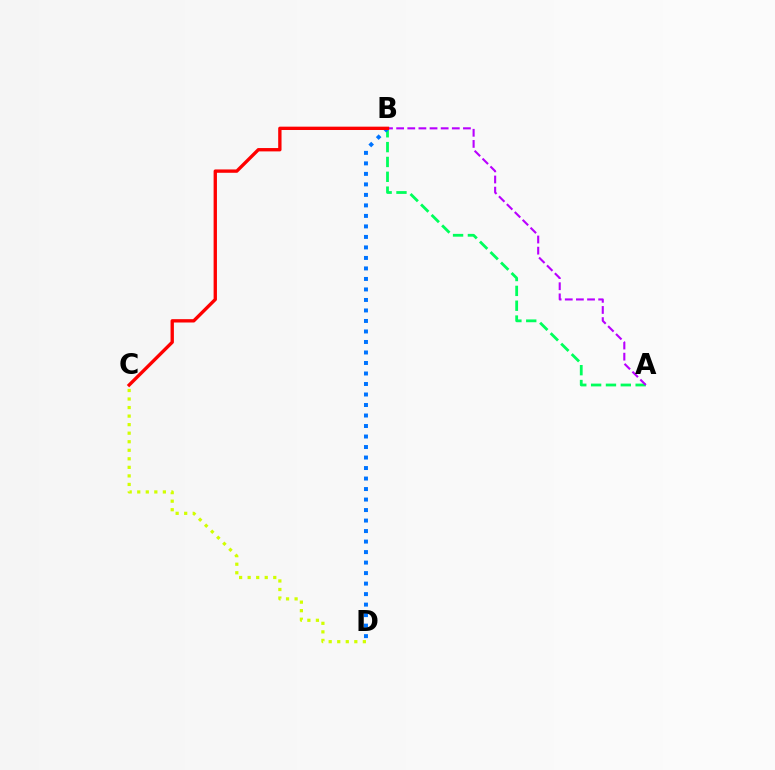{('A', 'B'): [{'color': '#00ff5c', 'line_style': 'dashed', 'thickness': 2.02}, {'color': '#b900ff', 'line_style': 'dashed', 'thickness': 1.51}], ('B', 'D'): [{'color': '#0074ff', 'line_style': 'dotted', 'thickness': 2.85}], ('C', 'D'): [{'color': '#d1ff00', 'line_style': 'dotted', 'thickness': 2.32}], ('B', 'C'): [{'color': '#ff0000', 'line_style': 'solid', 'thickness': 2.41}]}